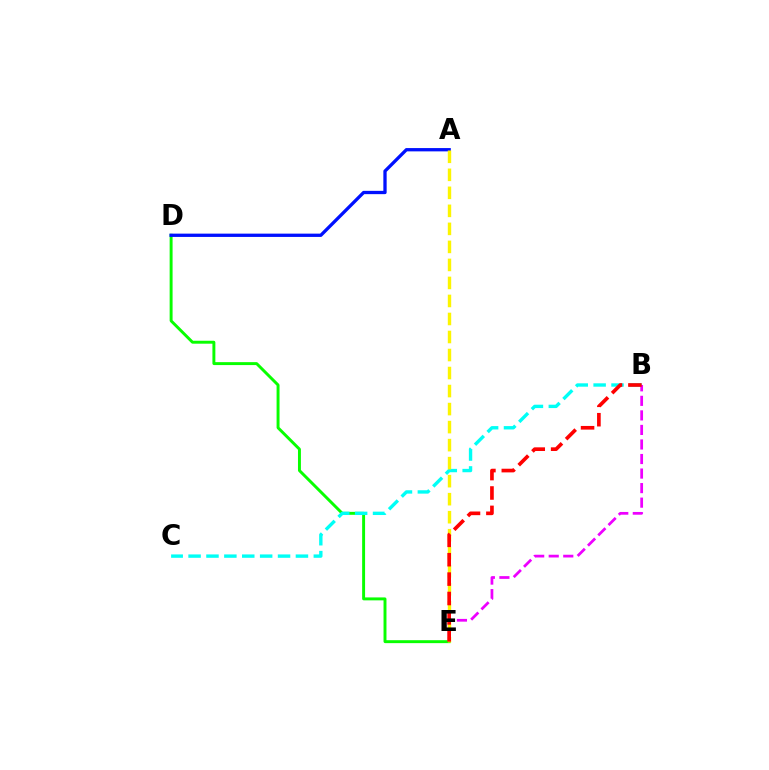{('D', 'E'): [{'color': '#08ff00', 'line_style': 'solid', 'thickness': 2.11}], ('B', 'C'): [{'color': '#00fff6', 'line_style': 'dashed', 'thickness': 2.43}], ('A', 'D'): [{'color': '#0010ff', 'line_style': 'solid', 'thickness': 2.37}], ('B', 'E'): [{'color': '#ee00ff', 'line_style': 'dashed', 'thickness': 1.98}, {'color': '#ff0000', 'line_style': 'dashed', 'thickness': 2.63}], ('A', 'E'): [{'color': '#fcf500', 'line_style': 'dashed', 'thickness': 2.45}]}